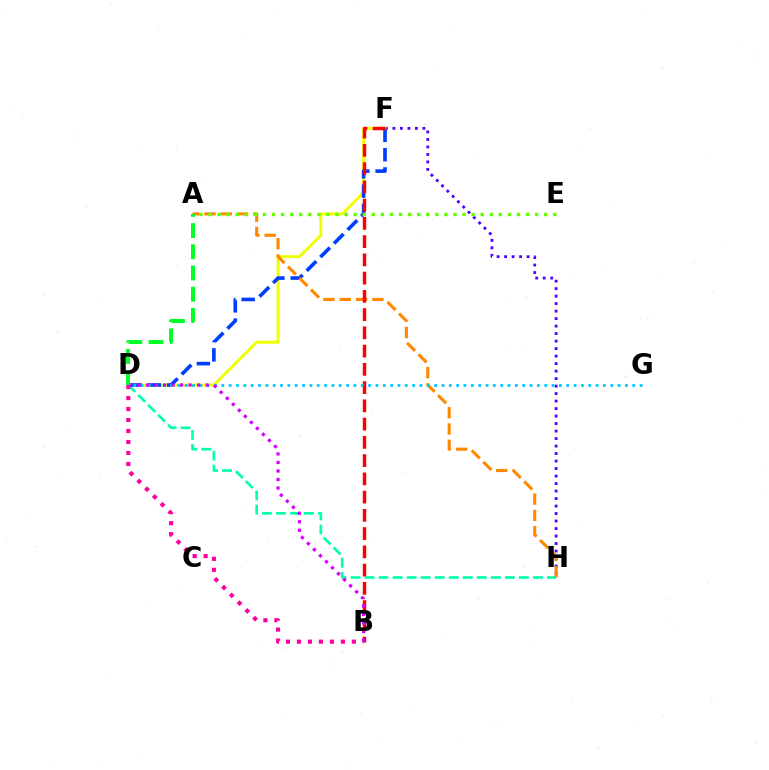{('F', 'H'): [{'color': '#4f00ff', 'line_style': 'dotted', 'thickness': 2.04}], ('D', 'F'): [{'color': '#eeff00', 'line_style': 'solid', 'thickness': 2.11}, {'color': '#003fff', 'line_style': 'dashed', 'thickness': 2.62}], ('D', 'H'): [{'color': '#00ffaf', 'line_style': 'dashed', 'thickness': 1.91}], ('A', 'H'): [{'color': '#ff8800', 'line_style': 'dashed', 'thickness': 2.22}], ('B', 'F'): [{'color': '#ff0000', 'line_style': 'dashed', 'thickness': 2.48}], ('A', 'E'): [{'color': '#66ff00', 'line_style': 'dotted', 'thickness': 2.47}], ('D', 'G'): [{'color': '#00c7ff', 'line_style': 'dotted', 'thickness': 1.99}], ('B', 'D'): [{'color': '#ff00a0', 'line_style': 'dotted', 'thickness': 2.98}, {'color': '#d600ff', 'line_style': 'dotted', 'thickness': 2.32}], ('A', 'D'): [{'color': '#00ff27', 'line_style': 'dashed', 'thickness': 2.88}]}